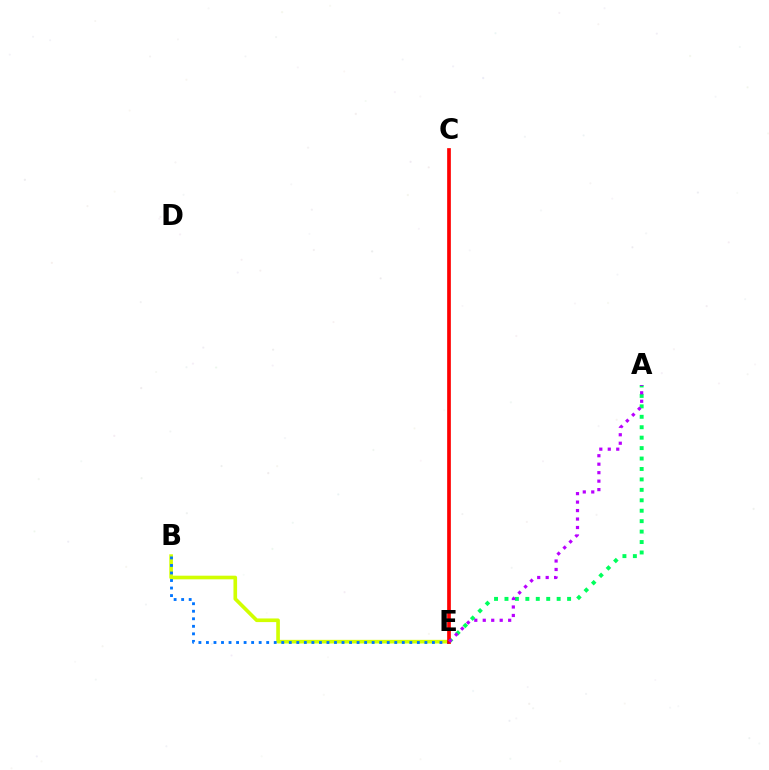{('B', 'E'): [{'color': '#d1ff00', 'line_style': 'solid', 'thickness': 2.62}, {'color': '#0074ff', 'line_style': 'dotted', 'thickness': 2.05}], ('A', 'E'): [{'color': '#00ff5c', 'line_style': 'dotted', 'thickness': 2.84}, {'color': '#b900ff', 'line_style': 'dotted', 'thickness': 2.3}], ('C', 'E'): [{'color': '#ff0000', 'line_style': 'solid', 'thickness': 2.66}]}